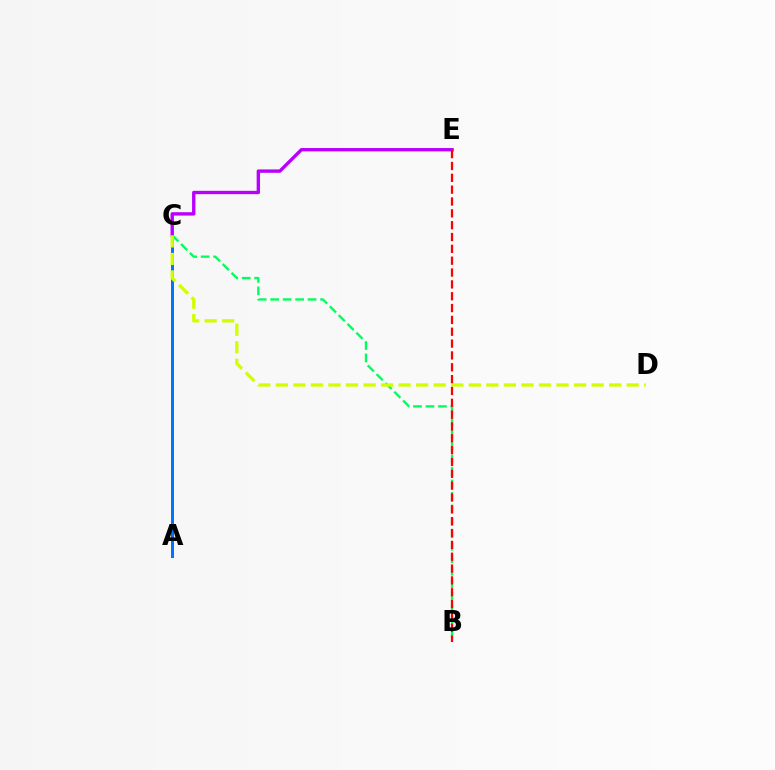{('A', 'C'): [{'color': '#0074ff', 'line_style': 'solid', 'thickness': 2.15}], ('B', 'C'): [{'color': '#00ff5c', 'line_style': 'dashed', 'thickness': 1.69}], ('C', 'E'): [{'color': '#b900ff', 'line_style': 'solid', 'thickness': 2.43}], ('C', 'D'): [{'color': '#d1ff00', 'line_style': 'dashed', 'thickness': 2.38}], ('B', 'E'): [{'color': '#ff0000', 'line_style': 'dashed', 'thickness': 1.61}]}